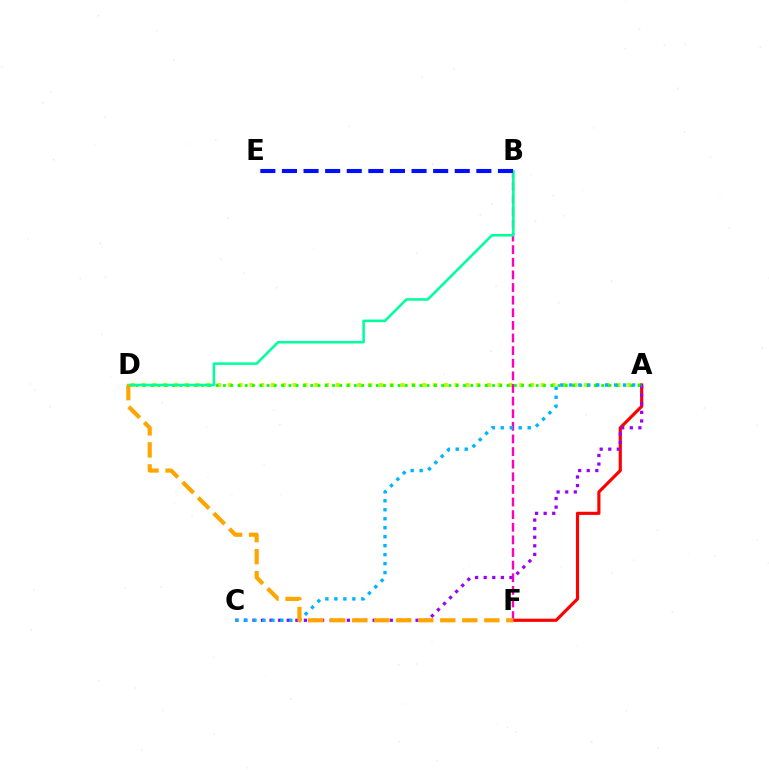{('A', 'D'): [{'color': '#b3ff00', 'line_style': 'dotted', 'thickness': 2.93}, {'color': '#08ff00', 'line_style': 'dotted', 'thickness': 1.98}], ('A', 'F'): [{'color': '#ff0000', 'line_style': 'solid', 'thickness': 2.27}], ('B', 'F'): [{'color': '#ff00bd', 'line_style': 'dashed', 'thickness': 1.71}], ('A', 'C'): [{'color': '#9b00ff', 'line_style': 'dotted', 'thickness': 2.33}, {'color': '#00b5ff', 'line_style': 'dotted', 'thickness': 2.44}], ('B', 'D'): [{'color': '#00ff9d', 'line_style': 'solid', 'thickness': 1.83}], ('B', 'E'): [{'color': '#0010ff', 'line_style': 'dashed', 'thickness': 2.93}], ('D', 'F'): [{'color': '#ffa500', 'line_style': 'dashed', 'thickness': 2.99}]}